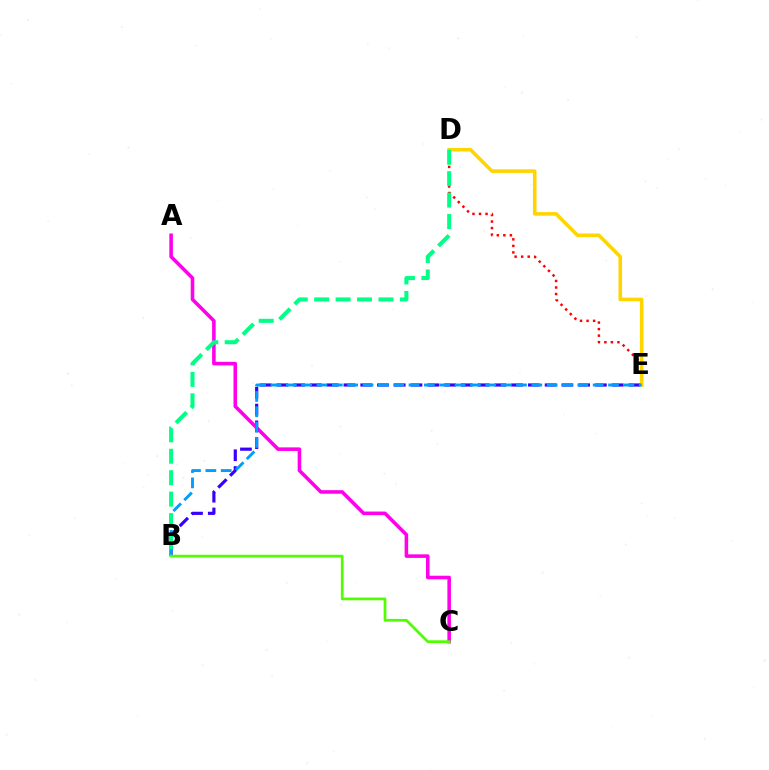{('D', 'E'): [{'color': '#ff0000', 'line_style': 'dotted', 'thickness': 1.77}, {'color': '#ffd500', 'line_style': 'solid', 'thickness': 2.58}], ('A', 'C'): [{'color': '#ff00ed', 'line_style': 'solid', 'thickness': 2.56}], ('B', 'E'): [{'color': '#3700ff', 'line_style': 'dashed', 'thickness': 2.28}, {'color': '#009eff', 'line_style': 'dashed', 'thickness': 2.08}], ('B', 'D'): [{'color': '#00ff86', 'line_style': 'dashed', 'thickness': 2.91}], ('B', 'C'): [{'color': '#4fff00', 'line_style': 'solid', 'thickness': 1.97}]}